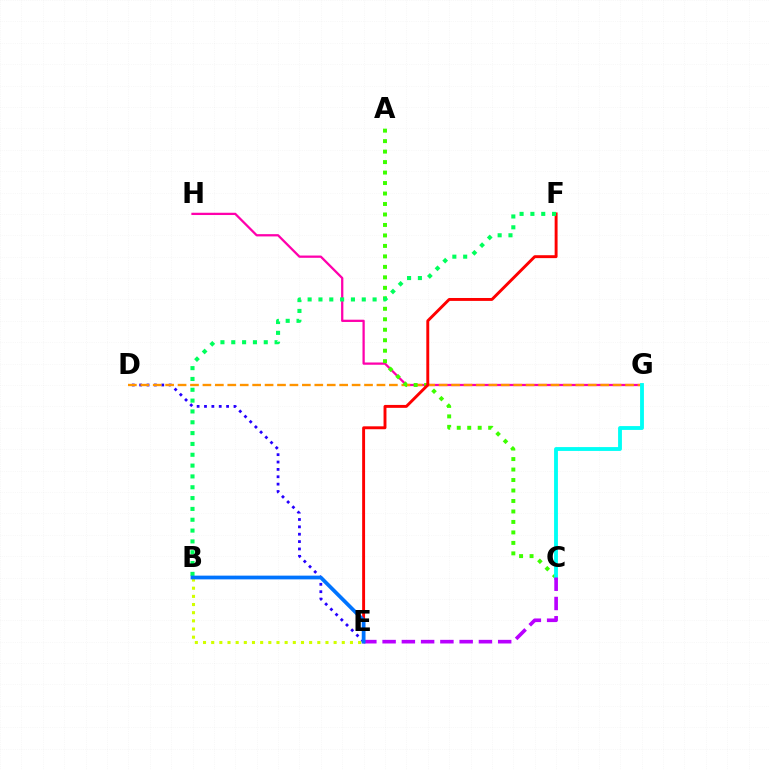{('D', 'E'): [{'color': '#2500ff', 'line_style': 'dotted', 'thickness': 2.0}], ('G', 'H'): [{'color': '#ff00ac', 'line_style': 'solid', 'thickness': 1.63}], ('D', 'G'): [{'color': '#ff9400', 'line_style': 'dashed', 'thickness': 1.69}], ('A', 'C'): [{'color': '#3dff00', 'line_style': 'dotted', 'thickness': 2.85}], ('E', 'F'): [{'color': '#ff0000', 'line_style': 'solid', 'thickness': 2.1}], ('B', 'E'): [{'color': '#d1ff00', 'line_style': 'dotted', 'thickness': 2.22}, {'color': '#0074ff', 'line_style': 'solid', 'thickness': 2.69}], ('C', 'G'): [{'color': '#00fff6', 'line_style': 'solid', 'thickness': 2.77}], ('B', 'F'): [{'color': '#00ff5c', 'line_style': 'dotted', 'thickness': 2.94}], ('C', 'E'): [{'color': '#b900ff', 'line_style': 'dashed', 'thickness': 2.62}]}